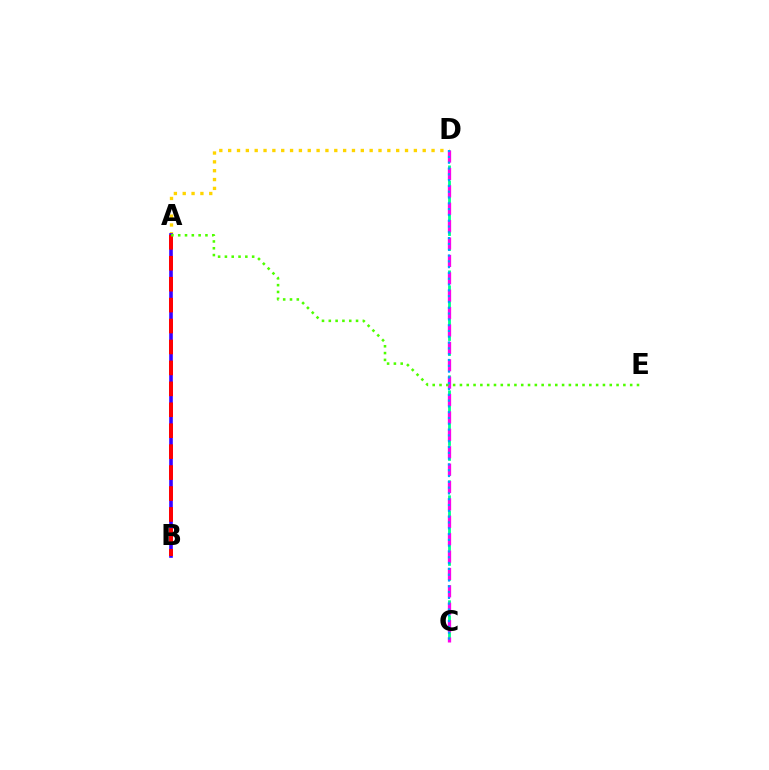{('A', 'D'): [{'color': '#ffd500', 'line_style': 'dotted', 'thickness': 2.4}], ('A', 'B'): [{'color': '#3700ff', 'line_style': 'solid', 'thickness': 2.61}, {'color': '#ff0000', 'line_style': 'dashed', 'thickness': 2.84}], ('C', 'D'): [{'color': '#00ff86', 'line_style': 'dashed', 'thickness': 2.04}, {'color': '#ff00ed', 'line_style': 'dashed', 'thickness': 2.36}, {'color': '#009eff', 'line_style': 'dotted', 'thickness': 1.58}], ('A', 'E'): [{'color': '#4fff00', 'line_style': 'dotted', 'thickness': 1.85}]}